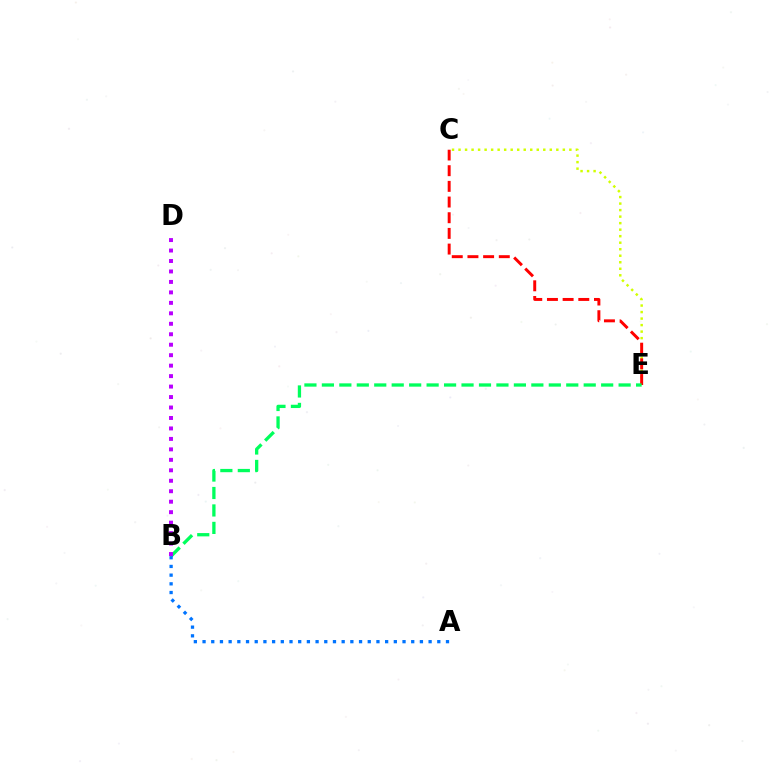{('C', 'E'): [{'color': '#d1ff00', 'line_style': 'dotted', 'thickness': 1.77}, {'color': '#ff0000', 'line_style': 'dashed', 'thickness': 2.13}], ('B', 'E'): [{'color': '#00ff5c', 'line_style': 'dashed', 'thickness': 2.37}], ('A', 'B'): [{'color': '#0074ff', 'line_style': 'dotted', 'thickness': 2.36}], ('B', 'D'): [{'color': '#b900ff', 'line_style': 'dotted', 'thickness': 2.84}]}